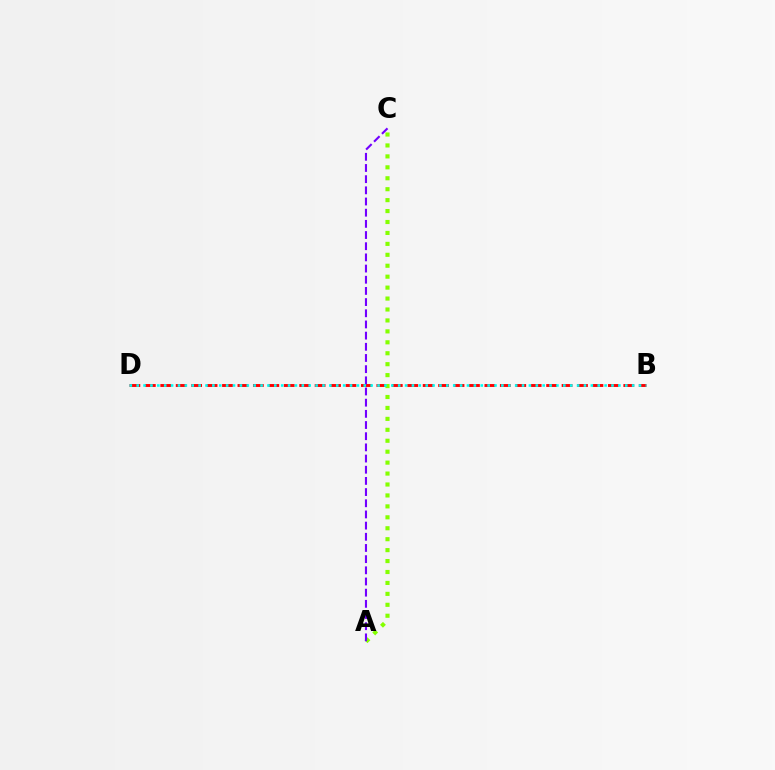{('B', 'D'): [{'color': '#ff0000', 'line_style': 'dashed', 'thickness': 2.1}, {'color': '#00fff6', 'line_style': 'dotted', 'thickness': 1.87}], ('A', 'C'): [{'color': '#84ff00', 'line_style': 'dotted', 'thickness': 2.97}, {'color': '#7200ff', 'line_style': 'dashed', 'thickness': 1.52}]}